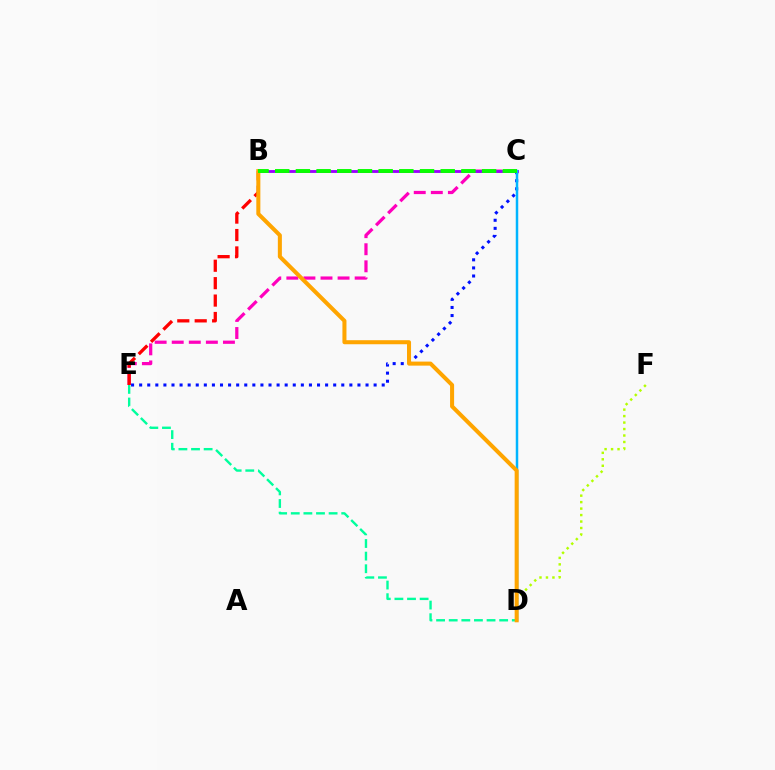{('D', 'E'): [{'color': '#00ff9d', 'line_style': 'dashed', 'thickness': 1.71}], ('C', 'E'): [{'color': '#0010ff', 'line_style': 'dotted', 'thickness': 2.2}, {'color': '#ff00bd', 'line_style': 'dashed', 'thickness': 2.32}], ('B', 'C'): [{'color': '#9b00ff', 'line_style': 'solid', 'thickness': 2.06}, {'color': '#08ff00', 'line_style': 'dashed', 'thickness': 2.81}], ('C', 'D'): [{'color': '#00b5ff', 'line_style': 'solid', 'thickness': 1.79}], ('B', 'E'): [{'color': '#ff0000', 'line_style': 'dashed', 'thickness': 2.37}], ('D', 'F'): [{'color': '#b3ff00', 'line_style': 'dotted', 'thickness': 1.76}], ('B', 'D'): [{'color': '#ffa500', 'line_style': 'solid', 'thickness': 2.91}]}